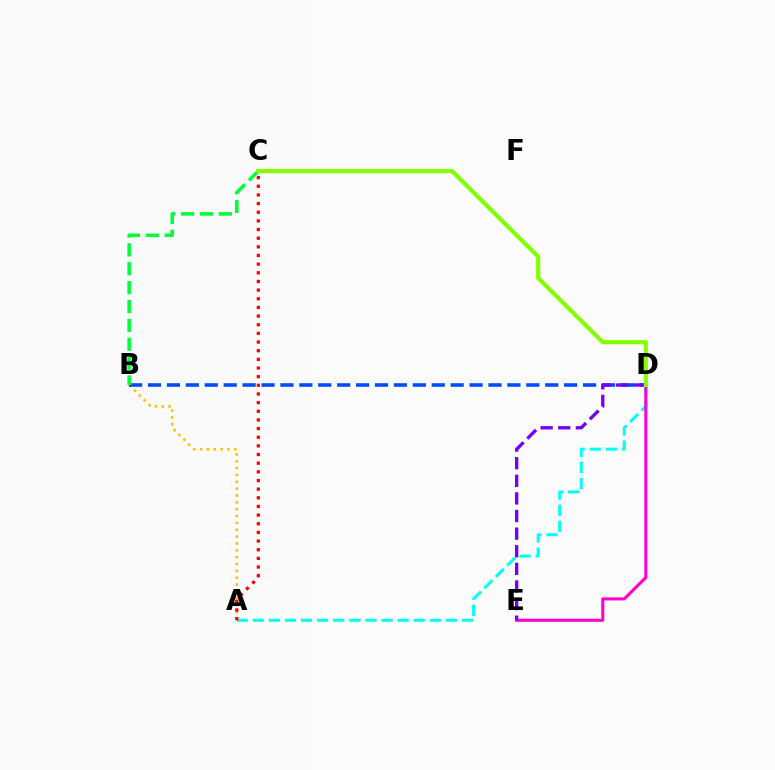{('A', 'D'): [{'color': '#00fff6', 'line_style': 'dashed', 'thickness': 2.19}], ('A', 'B'): [{'color': '#ffbd00', 'line_style': 'dotted', 'thickness': 1.86}], ('D', 'E'): [{'color': '#ff00cf', 'line_style': 'solid', 'thickness': 2.21}, {'color': '#7200ff', 'line_style': 'dashed', 'thickness': 2.39}], ('B', 'D'): [{'color': '#004bff', 'line_style': 'dashed', 'thickness': 2.57}], ('B', 'C'): [{'color': '#00ff39', 'line_style': 'dashed', 'thickness': 2.56}], ('C', 'D'): [{'color': '#84ff00', 'line_style': 'solid', 'thickness': 3.0}], ('A', 'C'): [{'color': '#ff0000', 'line_style': 'dotted', 'thickness': 2.35}]}